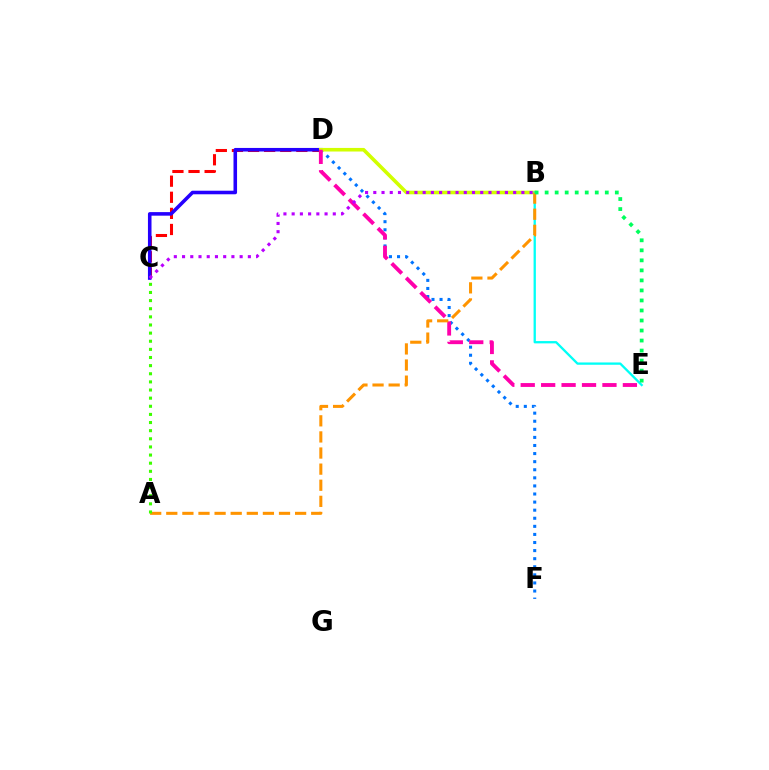{('C', 'D'): [{'color': '#ff0000', 'line_style': 'dashed', 'thickness': 2.19}, {'color': '#2500ff', 'line_style': 'solid', 'thickness': 2.57}], ('D', 'F'): [{'color': '#0074ff', 'line_style': 'dotted', 'thickness': 2.2}], ('B', 'D'): [{'color': '#d1ff00', 'line_style': 'solid', 'thickness': 2.58}], ('B', 'E'): [{'color': '#00fff6', 'line_style': 'solid', 'thickness': 1.66}, {'color': '#00ff5c', 'line_style': 'dotted', 'thickness': 2.72}], ('D', 'E'): [{'color': '#ff00ac', 'line_style': 'dashed', 'thickness': 2.78}], ('A', 'B'): [{'color': '#ff9400', 'line_style': 'dashed', 'thickness': 2.19}], ('A', 'C'): [{'color': '#3dff00', 'line_style': 'dotted', 'thickness': 2.21}], ('B', 'C'): [{'color': '#b900ff', 'line_style': 'dotted', 'thickness': 2.24}]}